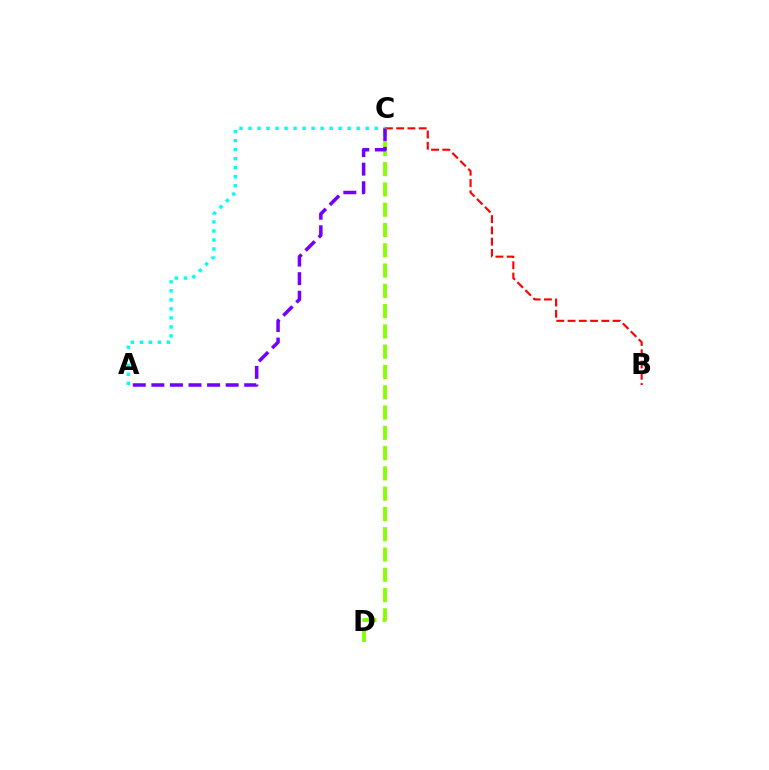{('A', 'C'): [{'color': '#00fff6', 'line_style': 'dotted', 'thickness': 2.45}, {'color': '#7200ff', 'line_style': 'dashed', 'thickness': 2.52}], ('B', 'C'): [{'color': '#ff0000', 'line_style': 'dashed', 'thickness': 1.53}], ('C', 'D'): [{'color': '#84ff00', 'line_style': 'dashed', 'thickness': 2.76}]}